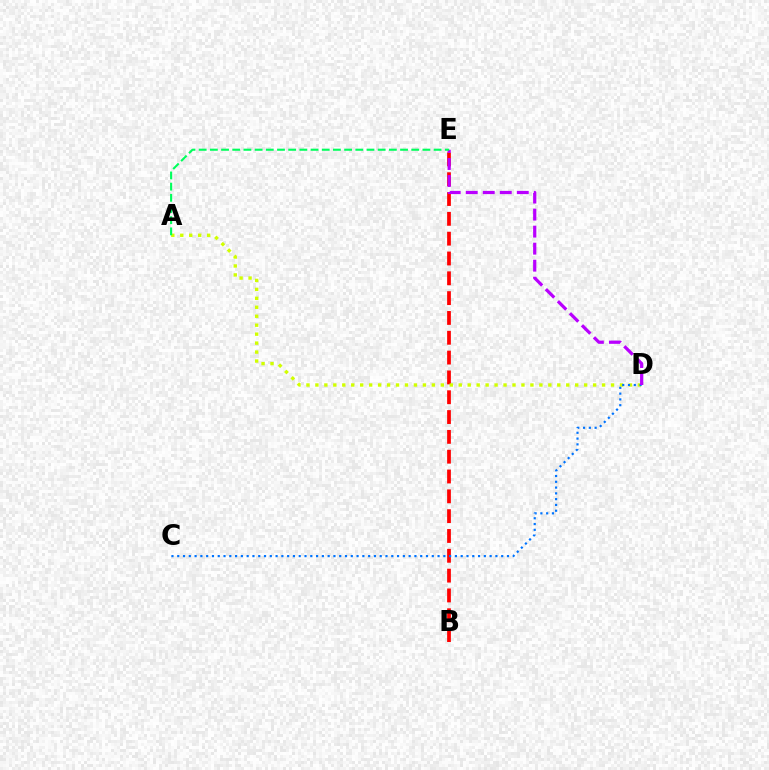{('B', 'E'): [{'color': '#ff0000', 'line_style': 'dashed', 'thickness': 2.69}], ('A', 'D'): [{'color': '#d1ff00', 'line_style': 'dotted', 'thickness': 2.43}], ('C', 'D'): [{'color': '#0074ff', 'line_style': 'dotted', 'thickness': 1.57}], ('D', 'E'): [{'color': '#b900ff', 'line_style': 'dashed', 'thickness': 2.31}], ('A', 'E'): [{'color': '#00ff5c', 'line_style': 'dashed', 'thickness': 1.52}]}